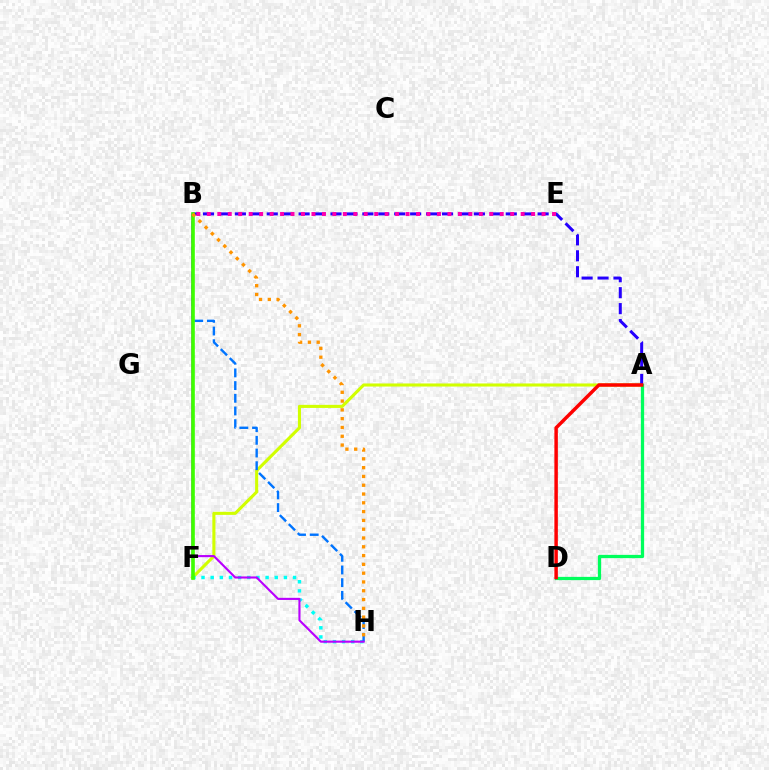{('A', 'F'): [{'color': '#d1ff00', 'line_style': 'solid', 'thickness': 2.22}], ('F', 'H'): [{'color': '#00fff6', 'line_style': 'dotted', 'thickness': 2.49}], ('A', 'B'): [{'color': '#2500ff', 'line_style': 'dashed', 'thickness': 2.16}], ('B', 'H'): [{'color': '#0074ff', 'line_style': 'dashed', 'thickness': 1.72}, {'color': '#b900ff', 'line_style': 'solid', 'thickness': 1.53}, {'color': '#ff9400', 'line_style': 'dotted', 'thickness': 2.39}], ('A', 'D'): [{'color': '#00ff5c', 'line_style': 'solid', 'thickness': 2.35}, {'color': '#ff0000', 'line_style': 'solid', 'thickness': 2.5}], ('B', 'F'): [{'color': '#3dff00', 'line_style': 'solid', 'thickness': 2.62}], ('B', 'E'): [{'color': '#ff00ac', 'line_style': 'dotted', 'thickness': 2.84}]}